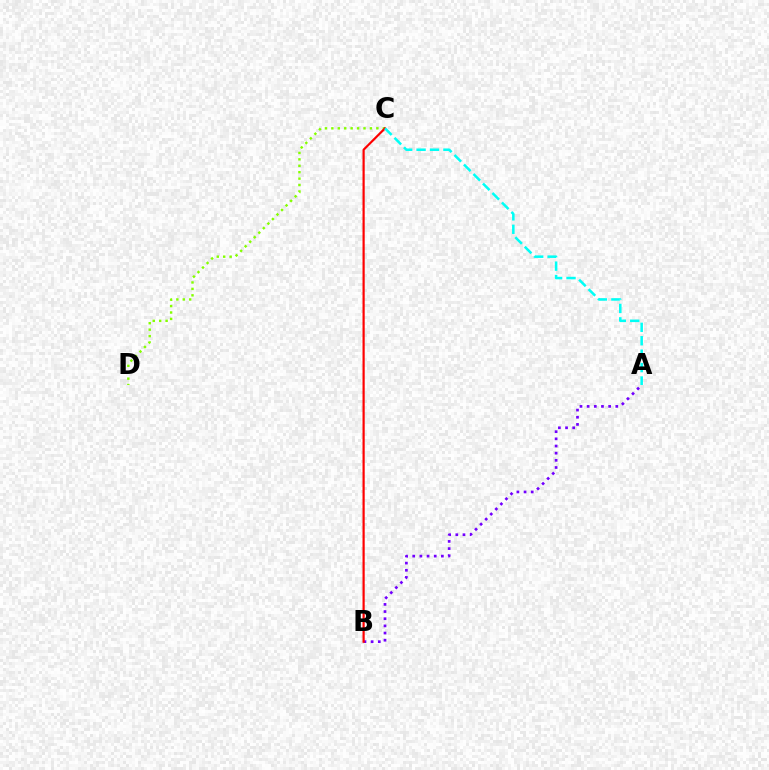{('C', 'D'): [{'color': '#84ff00', 'line_style': 'dotted', 'thickness': 1.75}], ('A', 'B'): [{'color': '#7200ff', 'line_style': 'dotted', 'thickness': 1.95}], ('B', 'C'): [{'color': '#ff0000', 'line_style': 'solid', 'thickness': 1.58}], ('A', 'C'): [{'color': '#00fff6', 'line_style': 'dashed', 'thickness': 1.82}]}